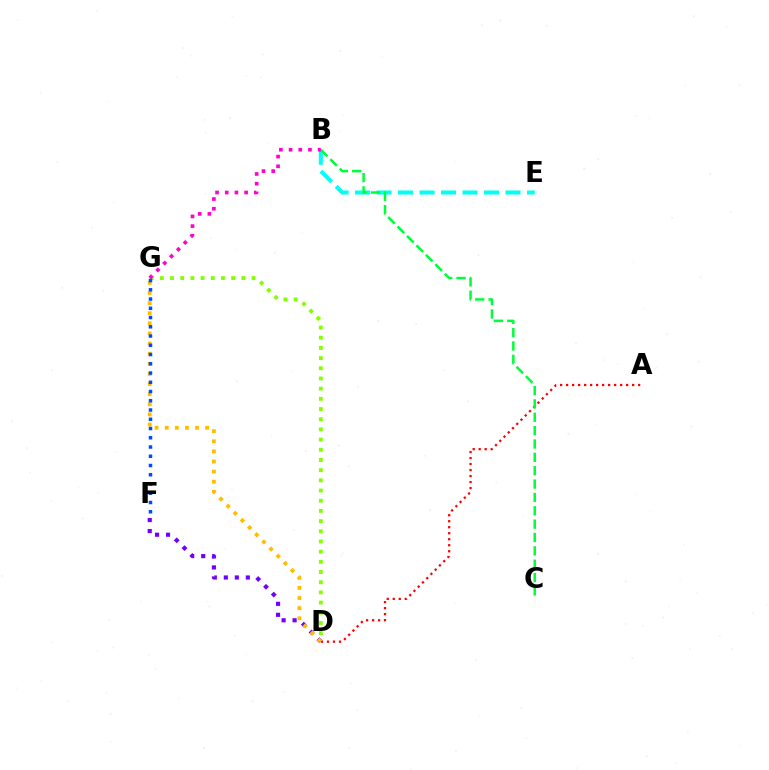{('B', 'E'): [{'color': '#00fff6', 'line_style': 'dashed', 'thickness': 2.92}], ('D', 'G'): [{'color': '#84ff00', 'line_style': 'dotted', 'thickness': 2.77}, {'color': '#ffbd00', 'line_style': 'dotted', 'thickness': 2.75}], ('D', 'F'): [{'color': '#7200ff', 'line_style': 'dotted', 'thickness': 2.99}], ('A', 'D'): [{'color': '#ff0000', 'line_style': 'dotted', 'thickness': 1.63}], ('B', 'C'): [{'color': '#00ff39', 'line_style': 'dashed', 'thickness': 1.81}], ('B', 'G'): [{'color': '#ff00cf', 'line_style': 'dotted', 'thickness': 2.63}], ('F', 'G'): [{'color': '#004bff', 'line_style': 'dotted', 'thickness': 2.51}]}